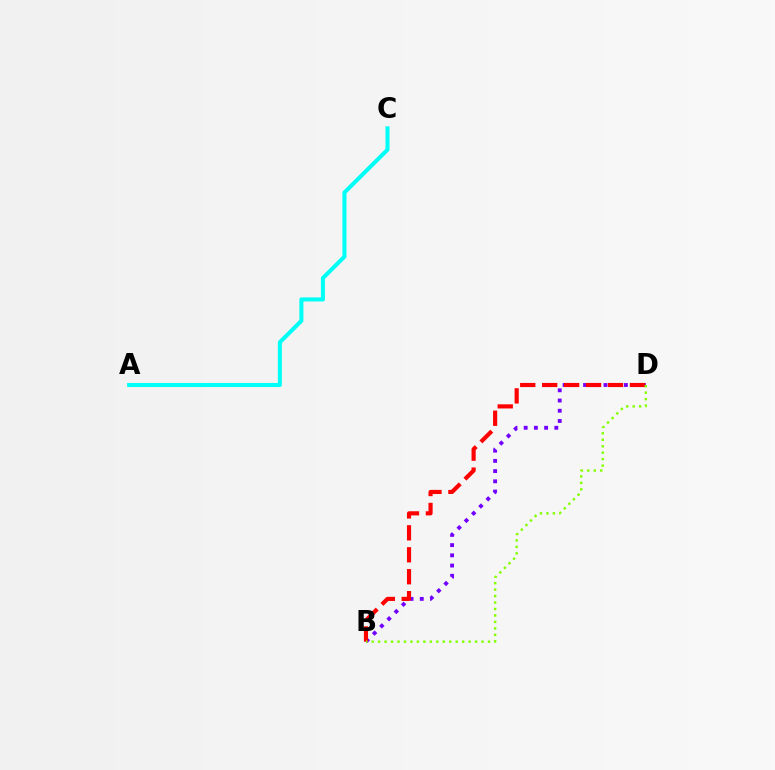{('B', 'D'): [{'color': '#7200ff', 'line_style': 'dotted', 'thickness': 2.78}, {'color': '#ff0000', 'line_style': 'dashed', 'thickness': 2.98}, {'color': '#84ff00', 'line_style': 'dotted', 'thickness': 1.76}], ('A', 'C'): [{'color': '#00fff6', 'line_style': 'solid', 'thickness': 2.92}]}